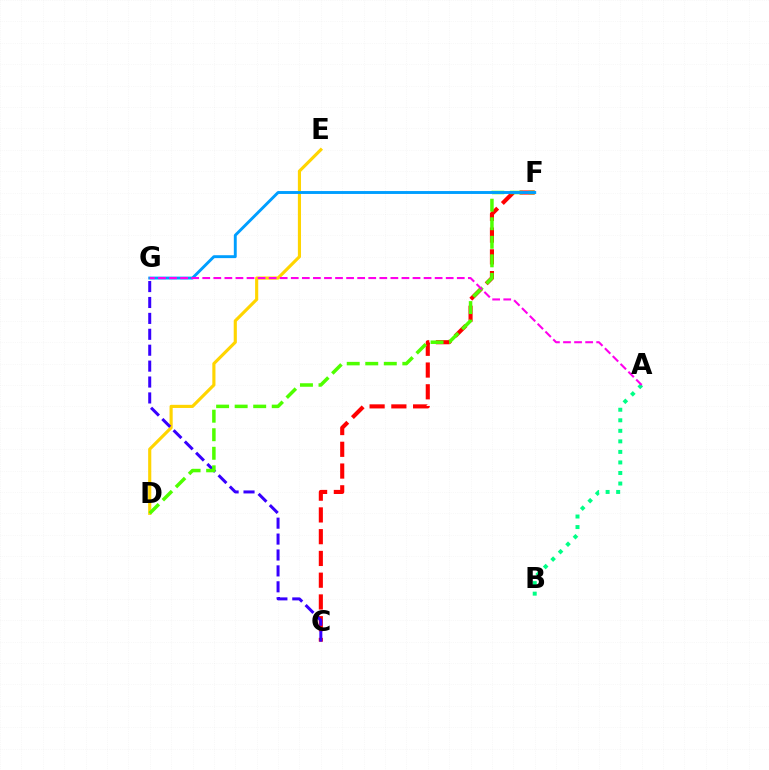{('D', 'E'): [{'color': '#ffd500', 'line_style': 'solid', 'thickness': 2.26}], ('C', 'F'): [{'color': '#ff0000', 'line_style': 'dashed', 'thickness': 2.96}], ('A', 'B'): [{'color': '#00ff86', 'line_style': 'dotted', 'thickness': 2.86}], ('C', 'G'): [{'color': '#3700ff', 'line_style': 'dashed', 'thickness': 2.16}], ('D', 'F'): [{'color': '#4fff00', 'line_style': 'dashed', 'thickness': 2.52}], ('F', 'G'): [{'color': '#009eff', 'line_style': 'solid', 'thickness': 2.09}], ('A', 'G'): [{'color': '#ff00ed', 'line_style': 'dashed', 'thickness': 1.5}]}